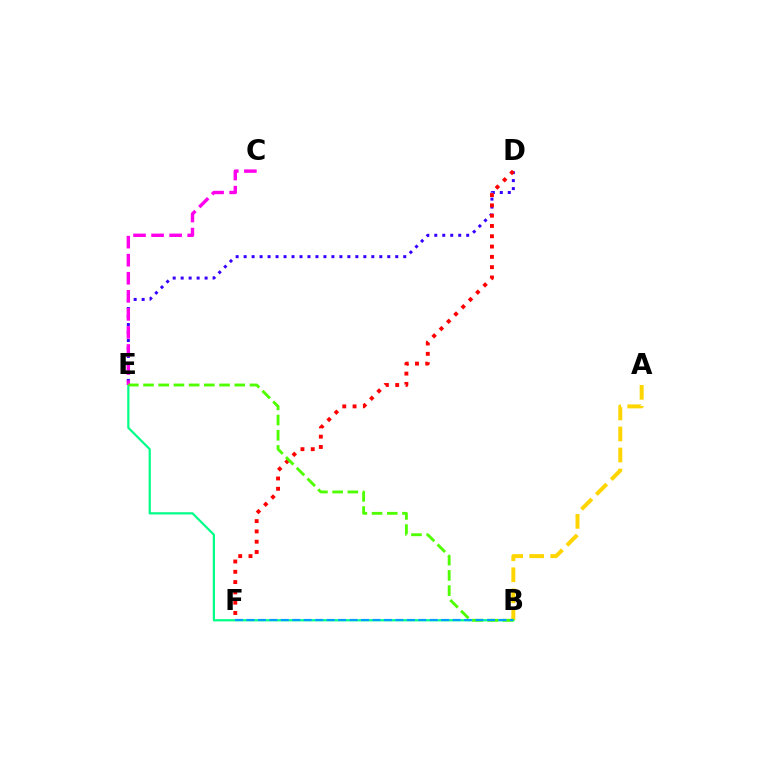{('A', 'B'): [{'color': '#ffd500', 'line_style': 'dashed', 'thickness': 2.85}], ('B', 'E'): [{'color': '#00ff86', 'line_style': 'solid', 'thickness': 1.6}, {'color': '#4fff00', 'line_style': 'dashed', 'thickness': 2.07}], ('D', 'E'): [{'color': '#3700ff', 'line_style': 'dotted', 'thickness': 2.17}], ('D', 'F'): [{'color': '#ff0000', 'line_style': 'dotted', 'thickness': 2.8}], ('C', 'E'): [{'color': '#ff00ed', 'line_style': 'dashed', 'thickness': 2.45}], ('B', 'F'): [{'color': '#009eff', 'line_style': 'dashed', 'thickness': 1.56}]}